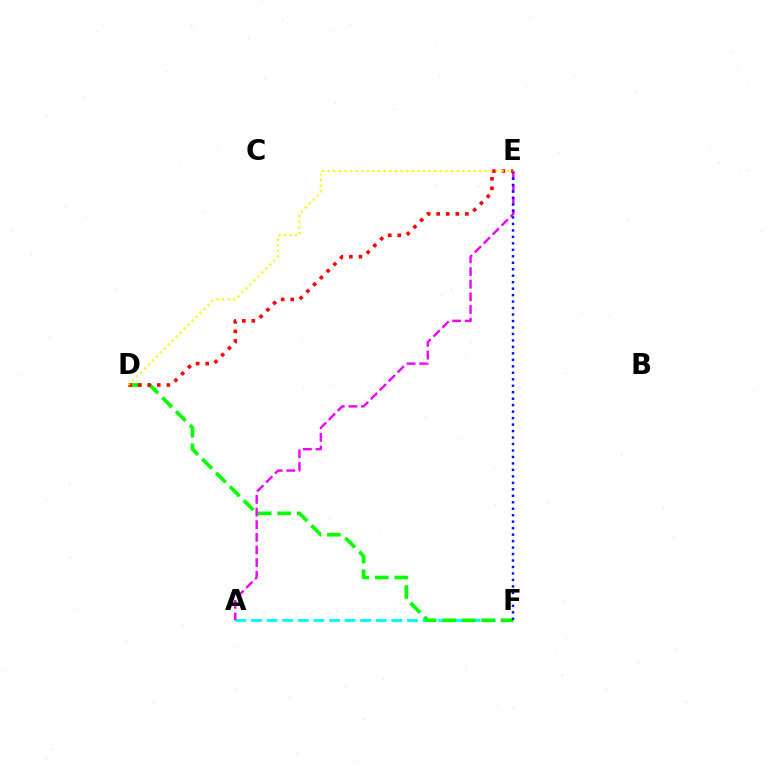{('A', 'F'): [{'color': '#00fff6', 'line_style': 'dashed', 'thickness': 2.12}], ('D', 'F'): [{'color': '#08ff00', 'line_style': 'dashed', 'thickness': 2.65}], ('A', 'E'): [{'color': '#ee00ff', 'line_style': 'dashed', 'thickness': 1.72}], ('E', 'F'): [{'color': '#0010ff', 'line_style': 'dotted', 'thickness': 1.76}], ('D', 'E'): [{'color': '#ff0000', 'line_style': 'dotted', 'thickness': 2.59}, {'color': '#fcf500', 'line_style': 'dotted', 'thickness': 1.52}]}